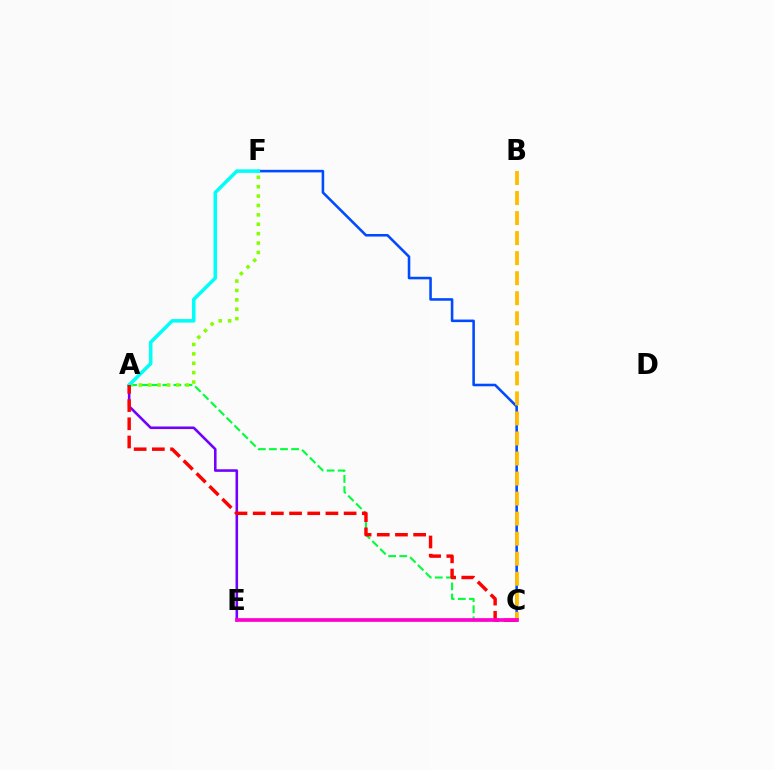{('C', 'F'): [{'color': '#004bff', 'line_style': 'solid', 'thickness': 1.85}], ('B', 'C'): [{'color': '#ffbd00', 'line_style': 'dashed', 'thickness': 2.72}], ('A', 'E'): [{'color': '#7200ff', 'line_style': 'solid', 'thickness': 1.86}], ('A', 'C'): [{'color': '#00ff39', 'line_style': 'dashed', 'thickness': 1.51}, {'color': '#ff0000', 'line_style': 'dashed', 'thickness': 2.47}], ('A', 'F'): [{'color': '#84ff00', 'line_style': 'dotted', 'thickness': 2.55}, {'color': '#00fff6', 'line_style': 'solid', 'thickness': 2.55}], ('C', 'E'): [{'color': '#ff00cf', 'line_style': 'solid', 'thickness': 2.66}]}